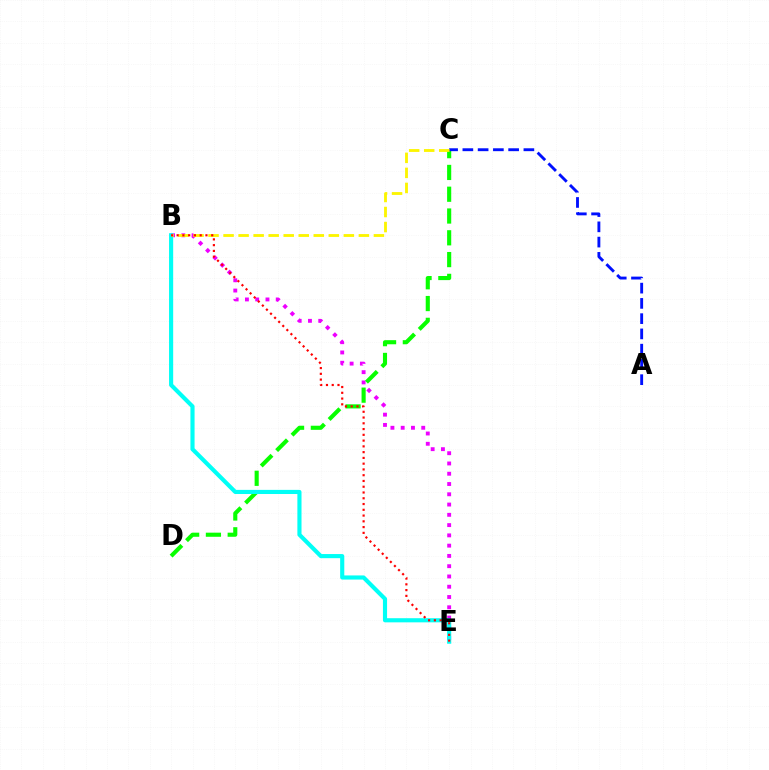{('B', 'E'): [{'color': '#ee00ff', 'line_style': 'dotted', 'thickness': 2.79}, {'color': '#00fff6', 'line_style': 'solid', 'thickness': 2.97}, {'color': '#ff0000', 'line_style': 'dotted', 'thickness': 1.57}], ('C', 'D'): [{'color': '#08ff00', 'line_style': 'dashed', 'thickness': 2.96}], ('A', 'C'): [{'color': '#0010ff', 'line_style': 'dashed', 'thickness': 2.07}], ('B', 'C'): [{'color': '#fcf500', 'line_style': 'dashed', 'thickness': 2.04}]}